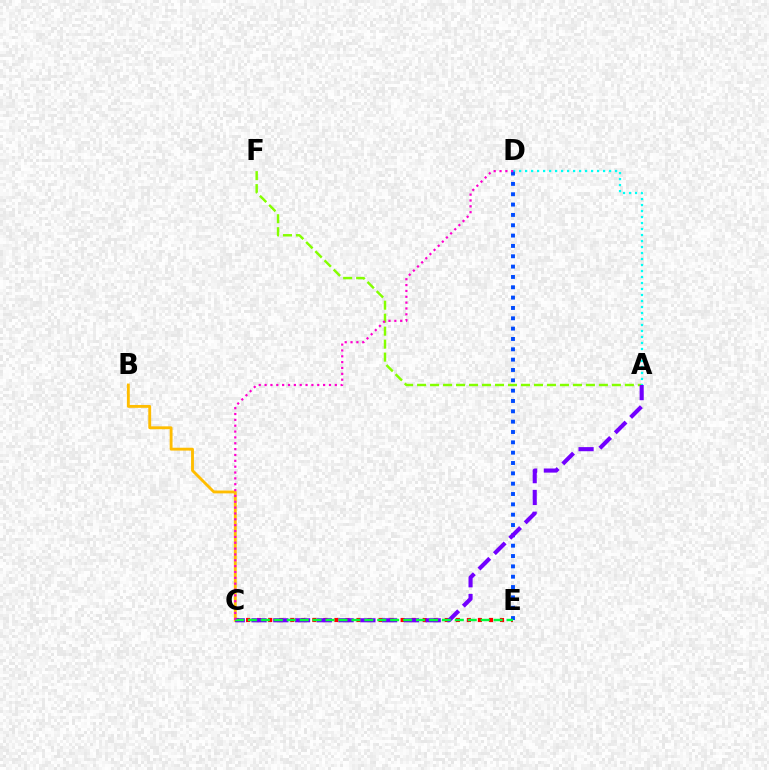{('B', 'C'): [{'color': '#ffbd00', 'line_style': 'solid', 'thickness': 2.06}], ('A', 'F'): [{'color': '#84ff00', 'line_style': 'dashed', 'thickness': 1.76}], ('A', 'D'): [{'color': '#00fff6', 'line_style': 'dotted', 'thickness': 1.63}], ('C', 'E'): [{'color': '#ff0000', 'line_style': 'dotted', 'thickness': 3.0}, {'color': '#00ff39', 'line_style': 'dashed', 'thickness': 1.76}], ('D', 'E'): [{'color': '#004bff', 'line_style': 'dotted', 'thickness': 2.81}], ('A', 'C'): [{'color': '#7200ff', 'line_style': 'dashed', 'thickness': 2.96}], ('C', 'D'): [{'color': '#ff00cf', 'line_style': 'dotted', 'thickness': 1.59}]}